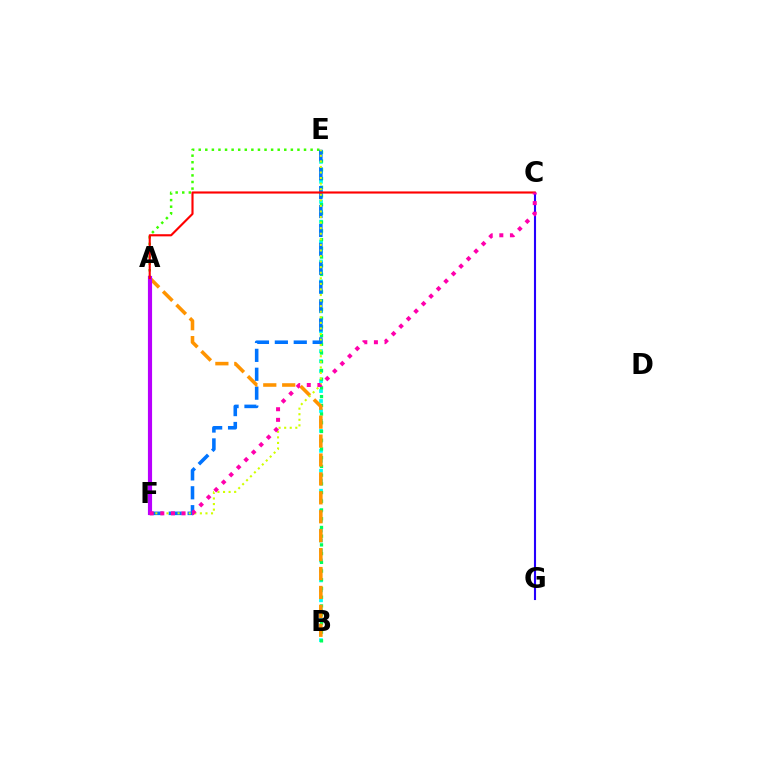{('B', 'E'): [{'color': '#00fff6', 'line_style': 'dotted', 'thickness': 2.71}, {'color': '#00ff5c', 'line_style': 'dotted', 'thickness': 2.37}], ('C', 'G'): [{'color': '#2500ff', 'line_style': 'solid', 'thickness': 1.52}], ('A', 'E'): [{'color': '#3dff00', 'line_style': 'dotted', 'thickness': 1.79}], ('E', 'F'): [{'color': '#0074ff', 'line_style': 'dashed', 'thickness': 2.57}, {'color': '#d1ff00', 'line_style': 'dotted', 'thickness': 1.51}], ('A', 'B'): [{'color': '#ff9400', 'line_style': 'dashed', 'thickness': 2.57}], ('A', 'F'): [{'color': '#b900ff', 'line_style': 'solid', 'thickness': 2.99}], ('A', 'C'): [{'color': '#ff0000', 'line_style': 'solid', 'thickness': 1.53}], ('C', 'F'): [{'color': '#ff00ac', 'line_style': 'dotted', 'thickness': 2.88}]}